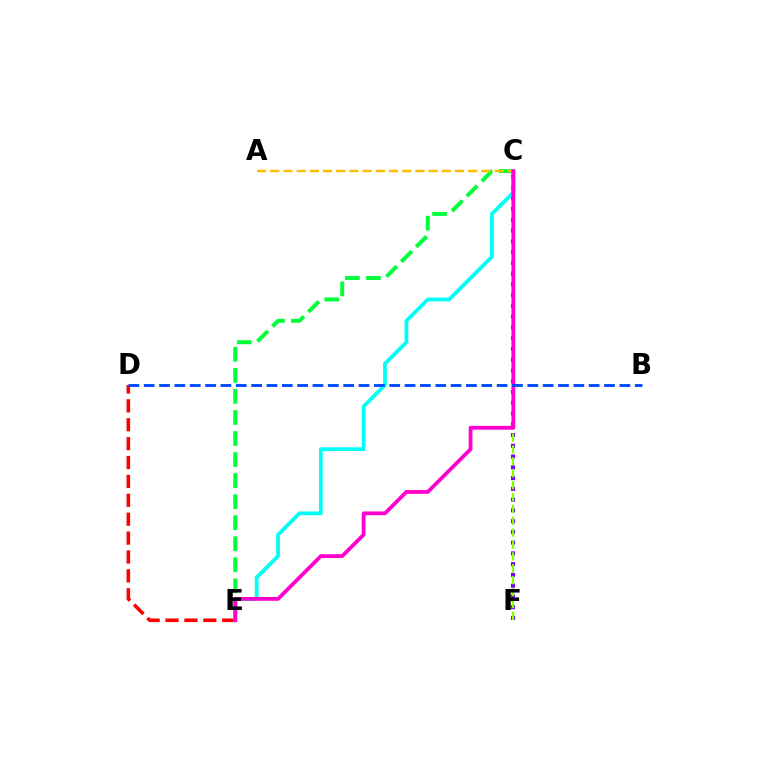{('D', 'E'): [{'color': '#ff0000', 'line_style': 'dashed', 'thickness': 2.57}], ('C', 'F'): [{'color': '#7200ff', 'line_style': 'dotted', 'thickness': 2.92}, {'color': '#84ff00', 'line_style': 'dashed', 'thickness': 1.61}], ('C', 'E'): [{'color': '#00ff39', 'line_style': 'dashed', 'thickness': 2.86}, {'color': '#00fff6', 'line_style': 'solid', 'thickness': 2.73}, {'color': '#ff00cf', 'line_style': 'solid', 'thickness': 2.73}], ('A', 'C'): [{'color': '#ffbd00', 'line_style': 'dashed', 'thickness': 1.79}], ('B', 'D'): [{'color': '#004bff', 'line_style': 'dashed', 'thickness': 2.08}]}